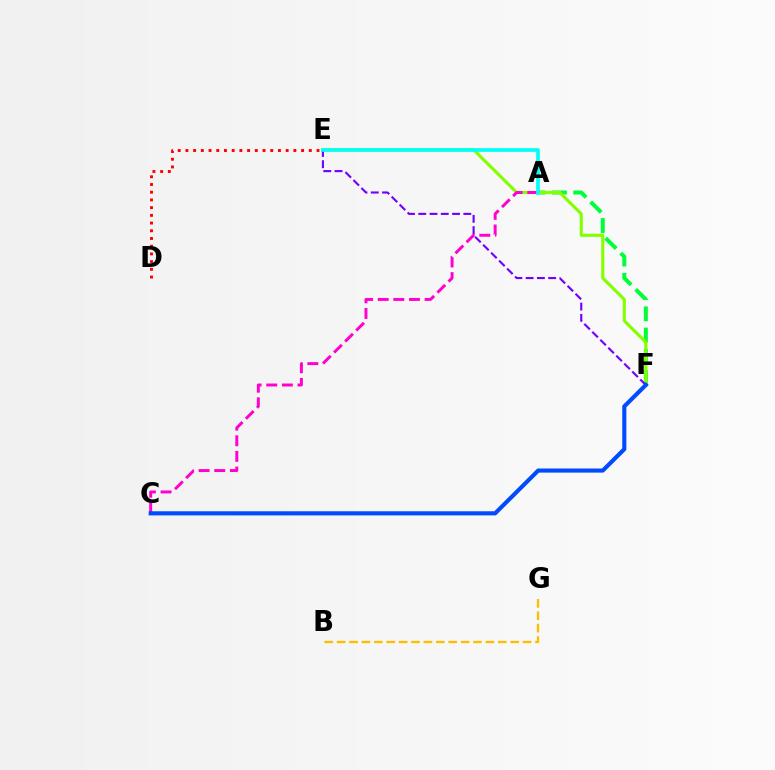{('A', 'F'): [{'color': '#00ff39', 'line_style': 'dashed', 'thickness': 2.89}], ('E', 'F'): [{'color': '#84ff00', 'line_style': 'solid', 'thickness': 2.24}, {'color': '#7200ff', 'line_style': 'dashed', 'thickness': 1.53}], ('A', 'C'): [{'color': '#ff00cf', 'line_style': 'dashed', 'thickness': 2.12}], ('B', 'G'): [{'color': '#ffbd00', 'line_style': 'dashed', 'thickness': 1.68}], ('A', 'E'): [{'color': '#00fff6', 'line_style': 'solid', 'thickness': 2.66}], ('C', 'F'): [{'color': '#004bff', 'line_style': 'solid', 'thickness': 2.97}], ('D', 'E'): [{'color': '#ff0000', 'line_style': 'dotted', 'thickness': 2.1}]}